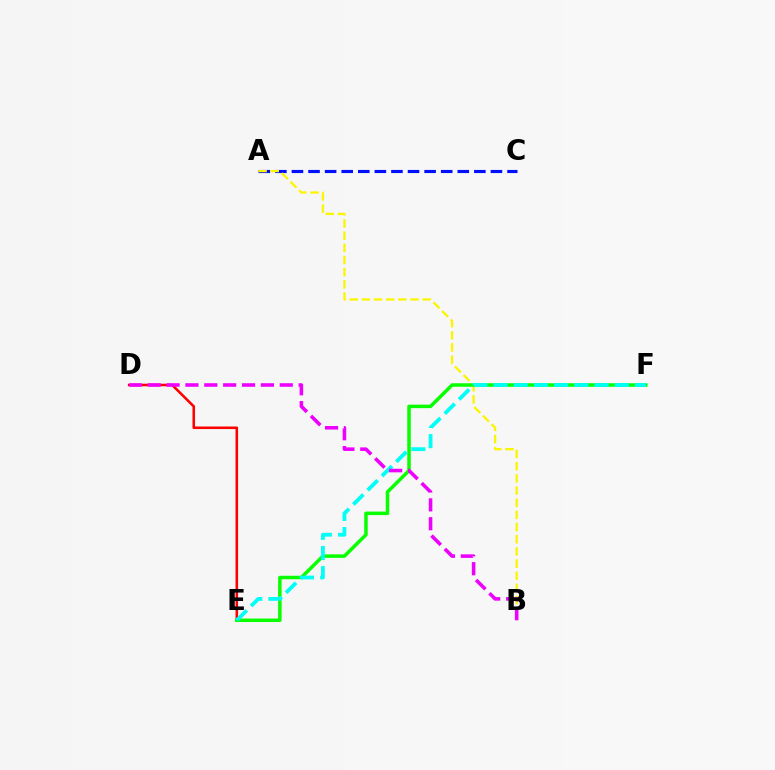{('D', 'E'): [{'color': '#ff0000', 'line_style': 'solid', 'thickness': 1.85}], ('A', 'C'): [{'color': '#0010ff', 'line_style': 'dashed', 'thickness': 2.25}], ('A', 'B'): [{'color': '#fcf500', 'line_style': 'dashed', 'thickness': 1.65}], ('E', 'F'): [{'color': '#08ff00', 'line_style': 'solid', 'thickness': 2.52}, {'color': '#00fff6', 'line_style': 'dashed', 'thickness': 2.74}], ('B', 'D'): [{'color': '#ee00ff', 'line_style': 'dashed', 'thickness': 2.56}]}